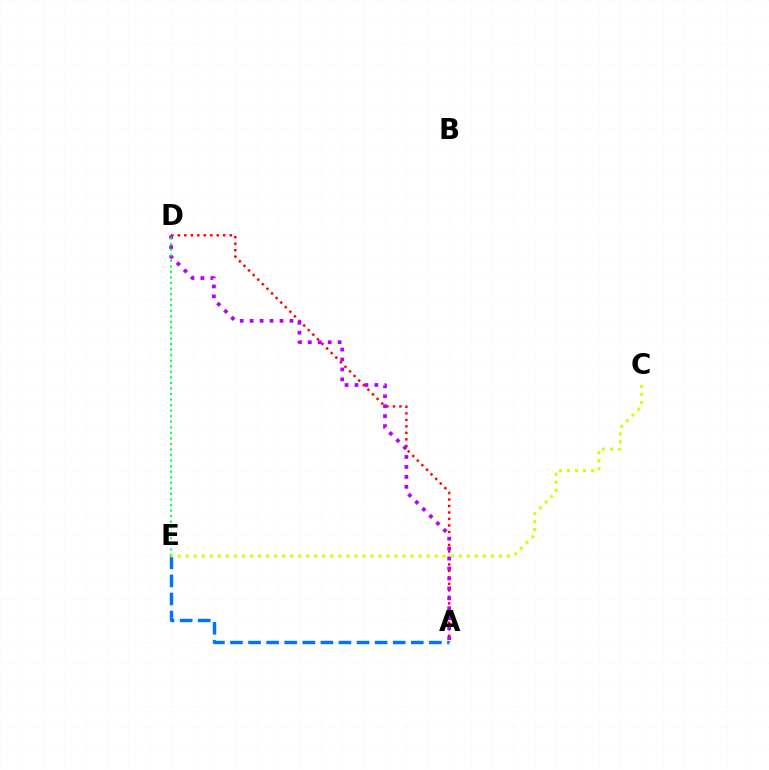{('A', 'D'): [{'color': '#ff0000', 'line_style': 'dotted', 'thickness': 1.76}, {'color': '#b900ff', 'line_style': 'dotted', 'thickness': 2.7}], ('D', 'E'): [{'color': '#00ff5c', 'line_style': 'dotted', 'thickness': 1.51}], ('A', 'E'): [{'color': '#0074ff', 'line_style': 'dashed', 'thickness': 2.46}], ('C', 'E'): [{'color': '#d1ff00', 'line_style': 'dotted', 'thickness': 2.18}]}